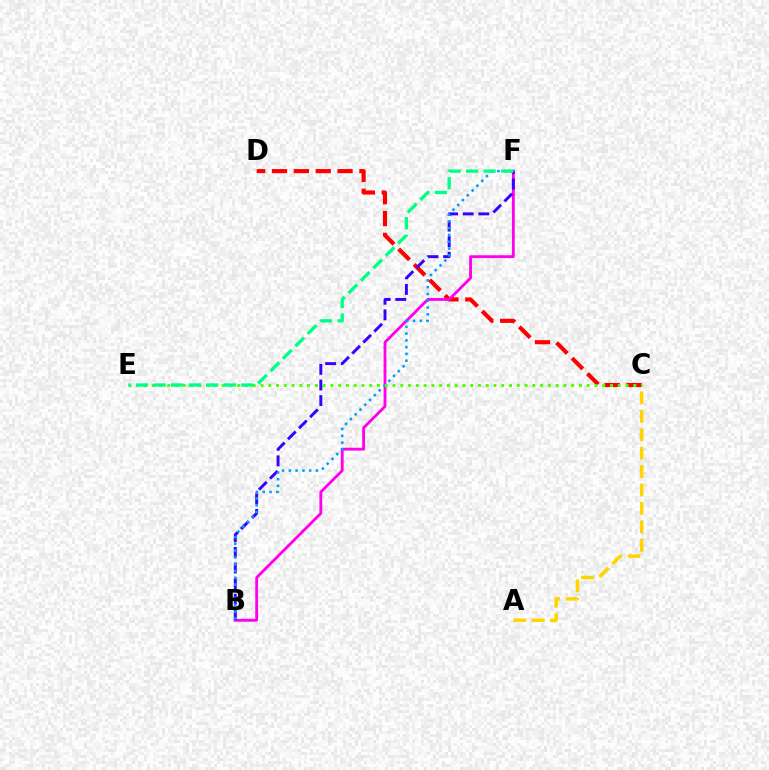{('A', 'C'): [{'color': '#ffd500', 'line_style': 'dashed', 'thickness': 2.5}], ('C', 'D'): [{'color': '#ff0000', 'line_style': 'dashed', 'thickness': 2.97}], ('B', 'F'): [{'color': '#ff00ed', 'line_style': 'solid', 'thickness': 2.05}, {'color': '#3700ff', 'line_style': 'dashed', 'thickness': 2.12}, {'color': '#009eff', 'line_style': 'dotted', 'thickness': 1.84}], ('C', 'E'): [{'color': '#4fff00', 'line_style': 'dotted', 'thickness': 2.11}], ('E', 'F'): [{'color': '#00ff86', 'line_style': 'dashed', 'thickness': 2.38}]}